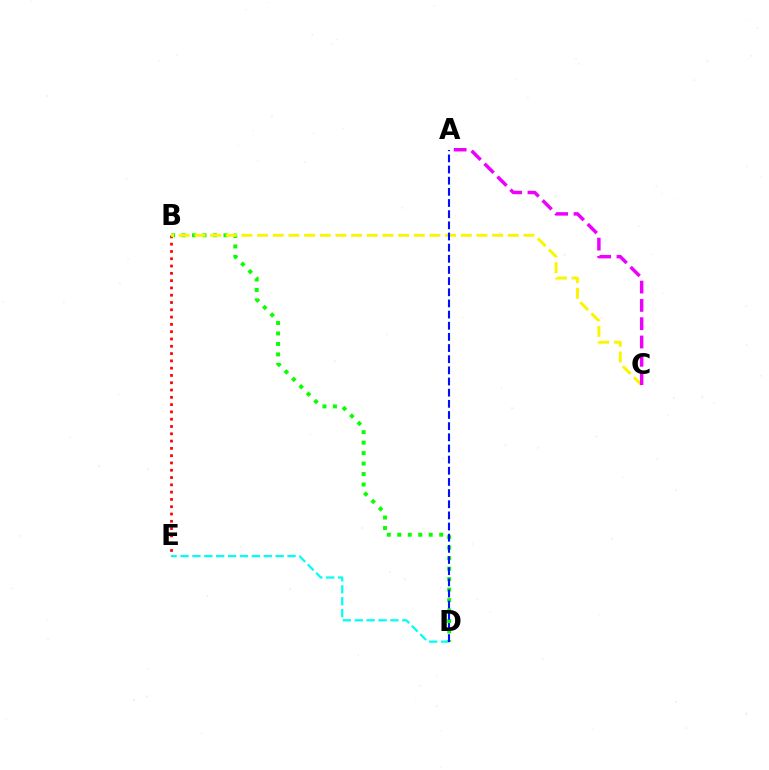{('D', 'E'): [{'color': '#00fff6', 'line_style': 'dashed', 'thickness': 1.61}], ('B', 'E'): [{'color': '#ff0000', 'line_style': 'dotted', 'thickness': 1.98}], ('B', 'D'): [{'color': '#08ff00', 'line_style': 'dotted', 'thickness': 2.85}], ('B', 'C'): [{'color': '#fcf500', 'line_style': 'dashed', 'thickness': 2.13}], ('A', 'C'): [{'color': '#ee00ff', 'line_style': 'dashed', 'thickness': 2.49}], ('A', 'D'): [{'color': '#0010ff', 'line_style': 'dashed', 'thickness': 1.52}]}